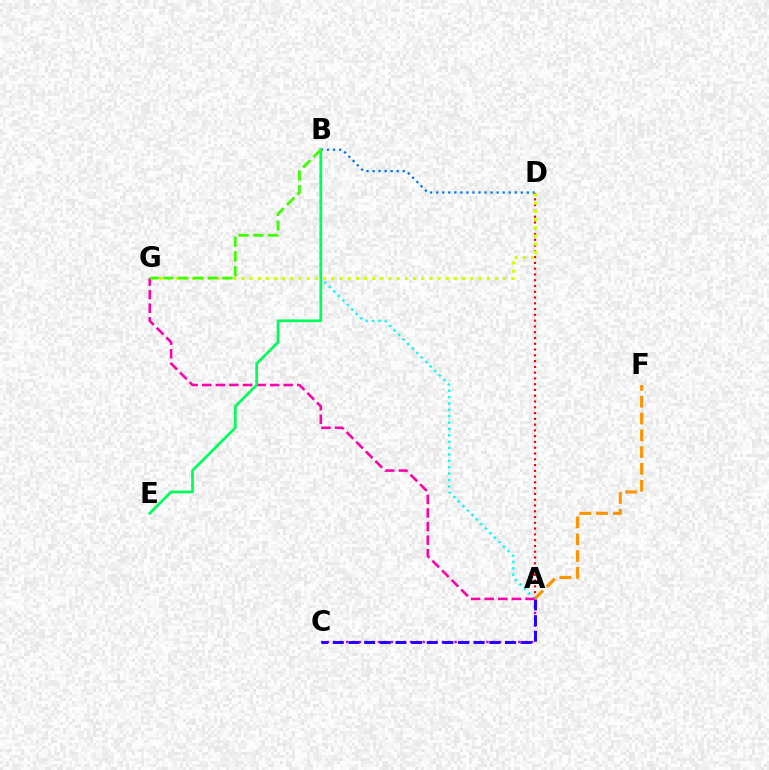{('A', 'D'): [{'color': '#ff0000', 'line_style': 'dotted', 'thickness': 1.57}], ('B', 'D'): [{'color': '#0074ff', 'line_style': 'dotted', 'thickness': 1.64}], ('A', 'C'): [{'color': '#b900ff', 'line_style': 'dotted', 'thickness': 1.73}, {'color': '#2500ff', 'line_style': 'dashed', 'thickness': 2.13}], ('A', 'F'): [{'color': '#ff9400', 'line_style': 'dashed', 'thickness': 2.28}], ('A', 'B'): [{'color': '#00fff6', 'line_style': 'dotted', 'thickness': 1.73}], ('D', 'G'): [{'color': '#d1ff00', 'line_style': 'dotted', 'thickness': 2.22}], ('A', 'G'): [{'color': '#ff00ac', 'line_style': 'dashed', 'thickness': 1.85}], ('B', 'E'): [{'color': '#00ff5c', 'line_style': 'solid', 'thickness': 1.97}], ('B', 'G'): [{'color': '#3dff00', 'line_style': 'dashed', 'thickness': 2.0}]}